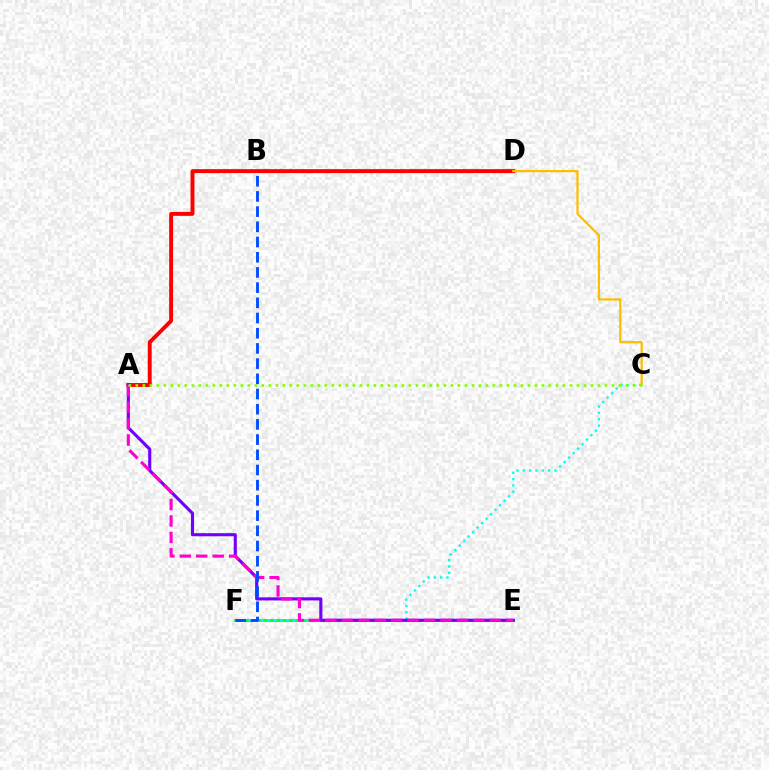{('E', 'F'): [{'color': '#00ff39', 'line_style': 'solid', 'thickness': 2.09}], ('A', 'D'): [{'color': '#ff0000', 'line_style': 'solid', 'thickness': 2.82}], ('C', 'F'): [{'color': '#00fff6', 'line_style': 'dotted', 'thickness': 1.72}], ('C', 'D'): [{'color': '#ffbd00', 'line_style': 'solid', 'thickness': 1.61}], ('A', 'E'): [{'color': '#7200ff', 'line_style': 'solid', 'thickness': 2.24}, {'color': '#ff00cf', 'line_style': 'dashed', 'thickness': 2.23}], ('B', 'F'): [{'color': '#004bff', 'line_style': 'dashed', 'thickness': 2.06}], ('A', 'C'): [{'color': '#84ff00', 'line_style': 'dotted', 'thickness': 1.9}]}